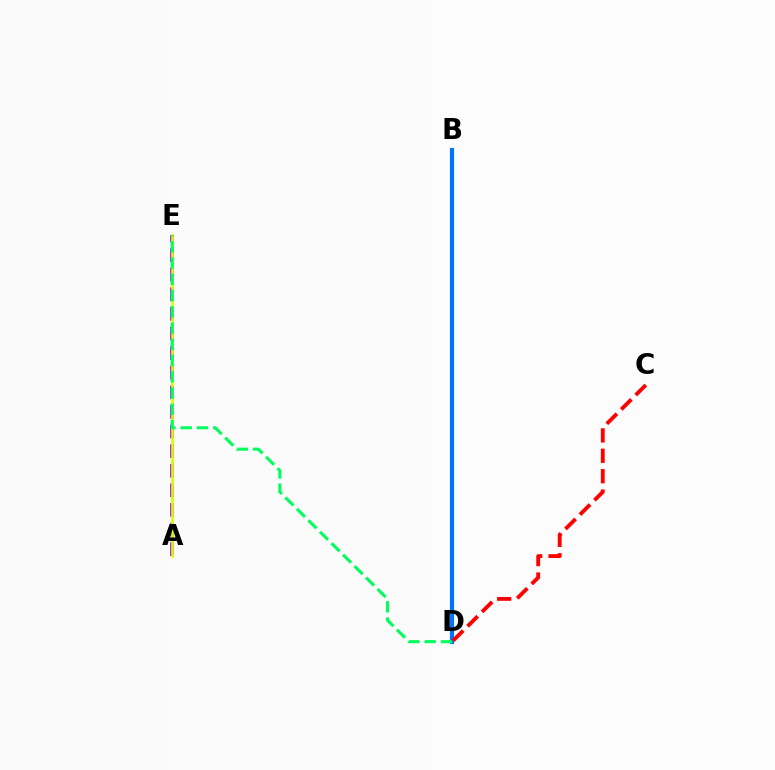{('B', 'D'): [{'color': '#0074ff', 'line_style': 'solid', 'thickness': 2.99}], ('C', 'D'): [{'color': '#ff0000', 'line_style': 'dashed', 'thickness': 2.77}], ('A', 'E'): [{'color': '#b900ff', 'line_style': 'dashed', 'thickness': 2.66}, {'color': '#d1ff00', 'line_style': 'solid', 'thickness': 1.9}], ('D', 'E'): [{'color': '#00ff5c', 'line_style': 'dashed', 'thickness': 2.21}]}